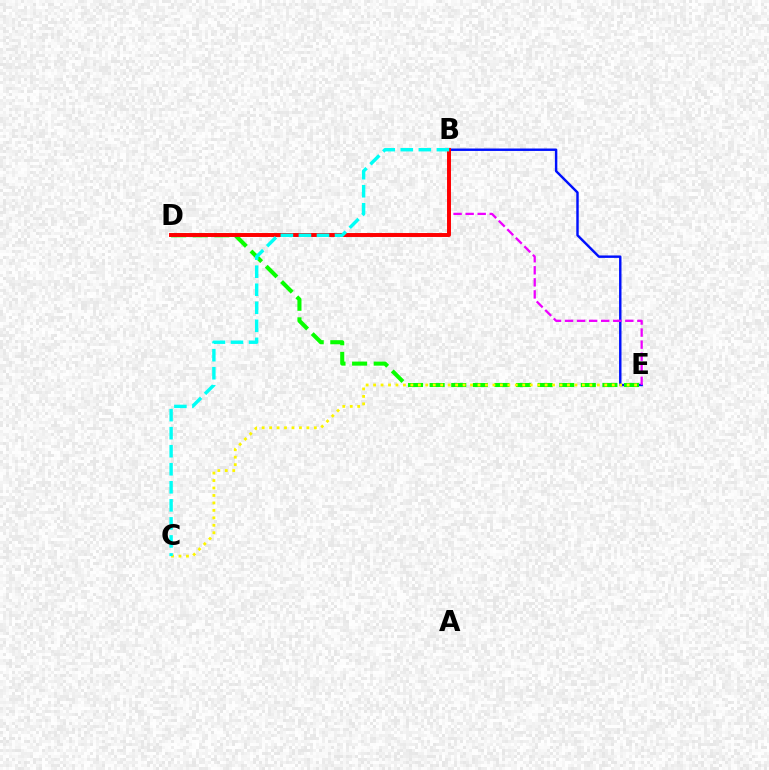{('B', 'E'): [{'color': '#0010ff', 'line_style': 'solid', 'thickness': 1.75}, {'color': '#ee00ff', 'line_style': 'dashed', 'thickness': 1.64}], ('D', 'E'): [{'color': '#08ff00', 'line_style': 'dashed', 'thickness': 2.93}], ('B', 'D'): [{'color': '#ff0000', 'line_style': 'solid', 'thickness': 2.84}], ('C', 'E'): [{'color': '#fcf500', 'line_style': 'dotted', 'thickness': 2.03}], ('B', 'C'): [{'color': '#00fff6', 'line_style': 'dashed', 'thickness': 2.45}]}